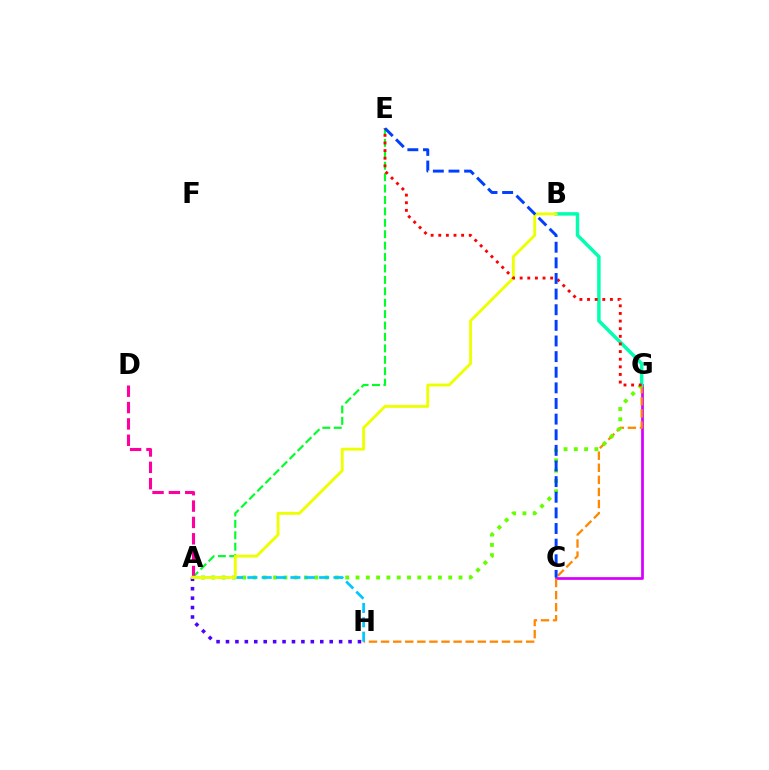{('C', 'G'): [{'color': '#d600ff', 'line_style': 'solid', 'thickness': 1.97}], ('G', 'H'): [{'color': '#ff8800', 'line_style': 'dashed', 'thickness': 1.64}], ('A', 'E'): [{'color': '#00ff27', 'line_style': 'dashed', 'thickness': 1.55}], ('A', 'D'): [{'color': '#ff00a0', 'line_style': 'dashed', 'thickness': 2.22}], ('B', 'G'): [{'color': '#00ffaf', 'line_style': 'solid', 'thickness': 2.49}], ('A', 'G'): [{'color': '#66ff00', 'line_style': 'dotted', 'thickness': 2.8}], ('A', 'H'): [{'color': '#4f00ff', 'line_style': 'dotted', 'thickness': 2.56}, {'color': '#00c7ff', 'line_style': 'dashed', 'thickness': 1.95}], ('A', 'B'): [{'color': '#eeff00', 'line_style': 'solid', 'thickness': 2.07}], ('E', 'G'): [{'color': '#ff0000', 'line_style': 'dotted', 'thickness': 2.07}], ('C', 'E'): [{'color': '#003fff', 'line_style': 'dashed', 'thickness': 2.12}]}